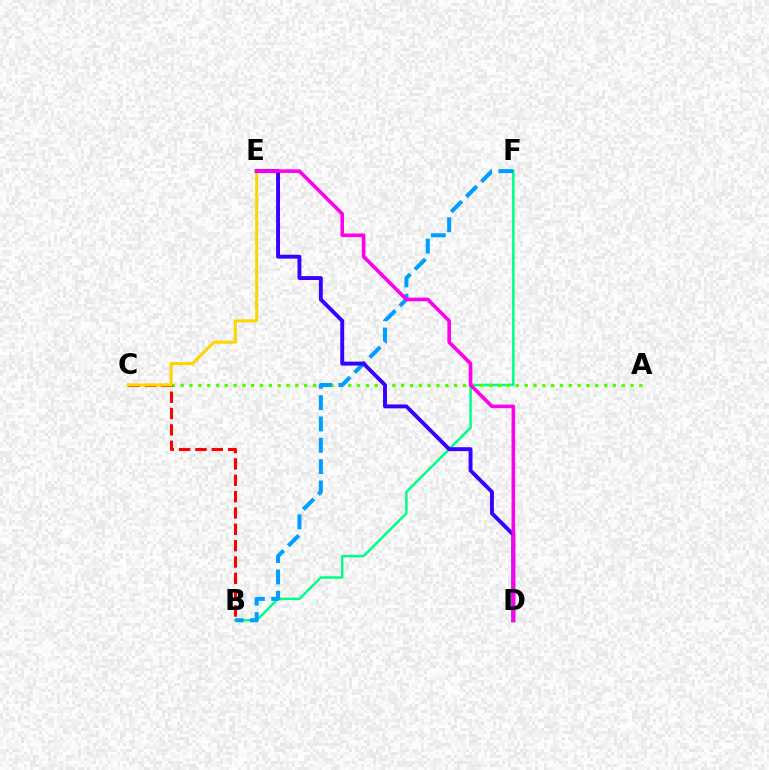{('B', 'F'): [{'color': '#00ff86', 'line_style': 'solid', 'thickness': 1.79}, {'color': '#009eff', 'line_style': 'dashed', 'thickness': 2.9}], ('A', 'C'): [{'color': '#4fff00', 'line_style': 'dotted', 'thickness': 2.4}], ('B', 'C'): [{'color': '#ff0000', 'line_style': 'dashed', 'thickness': 2.22}], ('C', 'E'): [{'color': '#ffd500', 'line_style': 'solid', 'thickness': 2.18}], ('D', 'E'): [{'color': '#3700ff', 'line_style': 'solid', 'thickness': 2.81}, {'color': '#ff00ed', 'line_style': 'solid', 'thickness': 2.6}]}